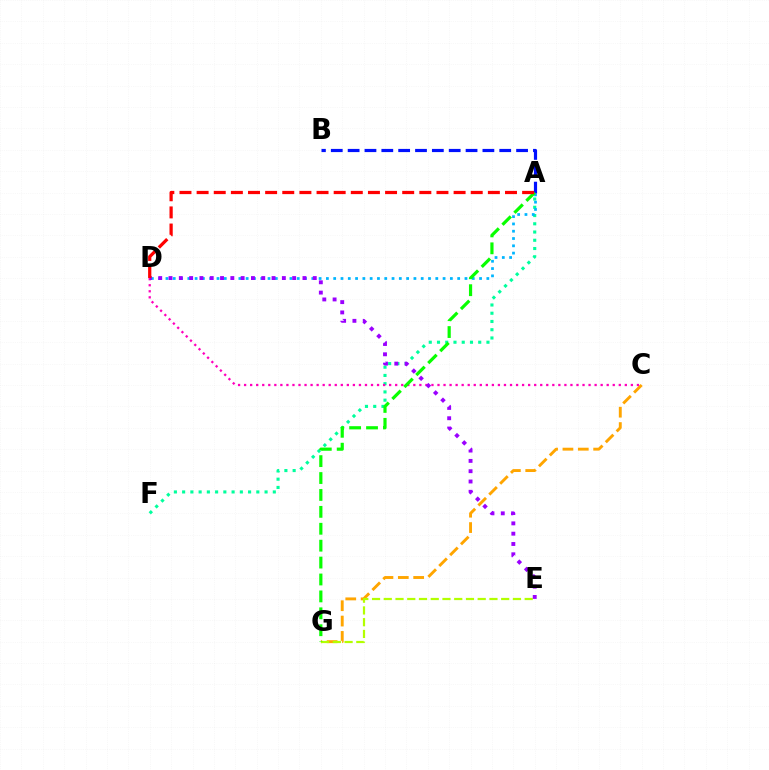{('C', 'G'): [{'color': '#ffa500', 'line_style': 'dashed', 'thickness': 2.09}], ('A', 'F'): [{'color': '#00ff9d', 'line_style': 'dotted', 'thickness': 2.24}], ('C', 'D'): [{'color': '#ff00bd', 'line_style': 'dotted', 'thickness': 1.64}], ('A', 'D'): [{'color': '#00b5ff', 'line_style': 'dotted', 'thickness': 1.98}, {'color': '#ff0000', 'line_style': 'dashed', 'thickness': 2.33}], ('A', 'B'): [{'color': '#0010ff', 'line_style': 'dashed', 'thickness': 2.29}], ('E', 'G'): [{'color': '#b3ff00', 'line_style': 'dashed', 'thickness': 1.6}], ('A', 'G'): [{'color': '#08ff00', 'line_style': 'dashed', 'thickness': 2.3}], ('D', 'E'): [{'color': '#9b00ff', 'line_style': 'dotted', 'thickness': 2.8}]}